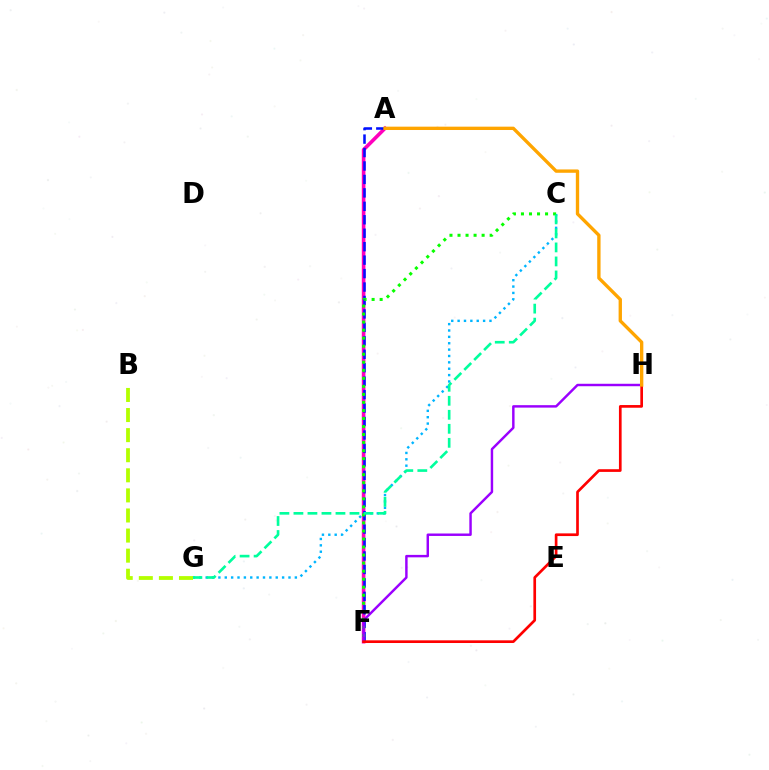{('A', 'F'): [{'color': '#ff00bd', 'line_style': 'solid', 'thickness': 2.61}, {'color': '#0010ff', 'line_style': 'dashed', 'thickness': 1.83}], ('C', 'G'): [{'color': '#00b5ff', 'line_style': 'dotted', 'thickness': 1.73}, {'color': '#00ff9d', 'line_style': 'dashed', 'thickness': 1.9}], ('C', 'F'): [{'color': '#08ff00', 'line_style': 'dotted', 'thickness': 2.18}], ('F', 'H'): [{'color': '#9b00ff', 'line_style': 'solid', 'thickness': 1.76}, {'color': '#ff0000', 'line_style': 'solid', 'thickness': 1.93}], ('B', 'G'): [{'color': '#b3ff00', 'line_style': 'dashed', 'thickness': 2.73}], ('A', 'H'): [{'color': '#ffa500', 'line_style': 'solid', 'thickness': 2.41}]}